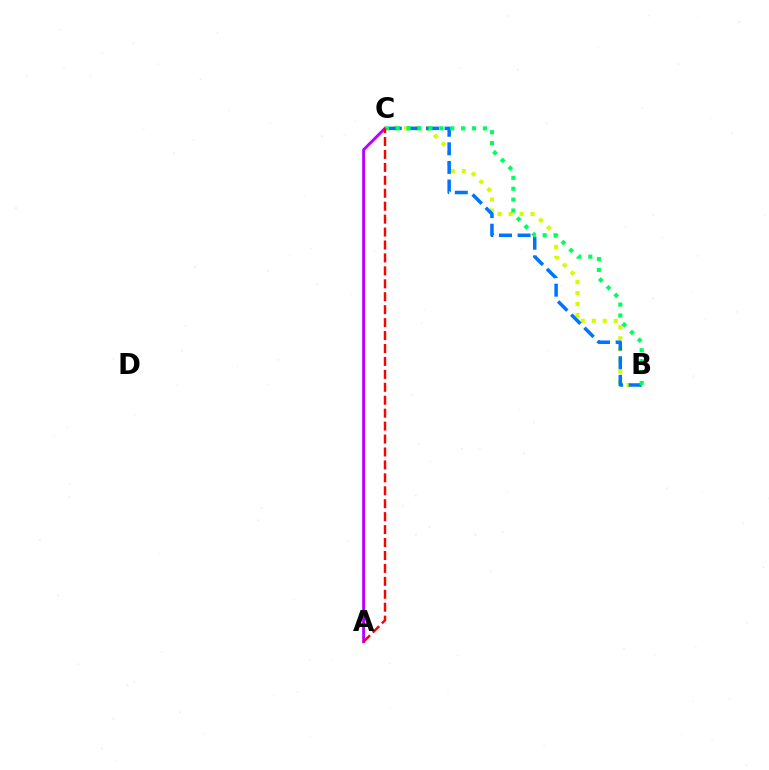{('A', 'C'): [{'color': '#b900ff', 'line_style': 'solid', 'thickness': 2.08}, {'color': '#ff0000', 'line_style': 'dashed', 'thickness': 1.76}], ('B', 'C'): [{'color': '#d1ff00', 'line_style': 'dotted', 'thickness': 2.99}, {'color': '#0074ff', 'line_style': 'dashed', 'thickness': 2.53}, {'color': '#00ff5c', 'line_style': 'dotted', 'thickness': 2.96}]}